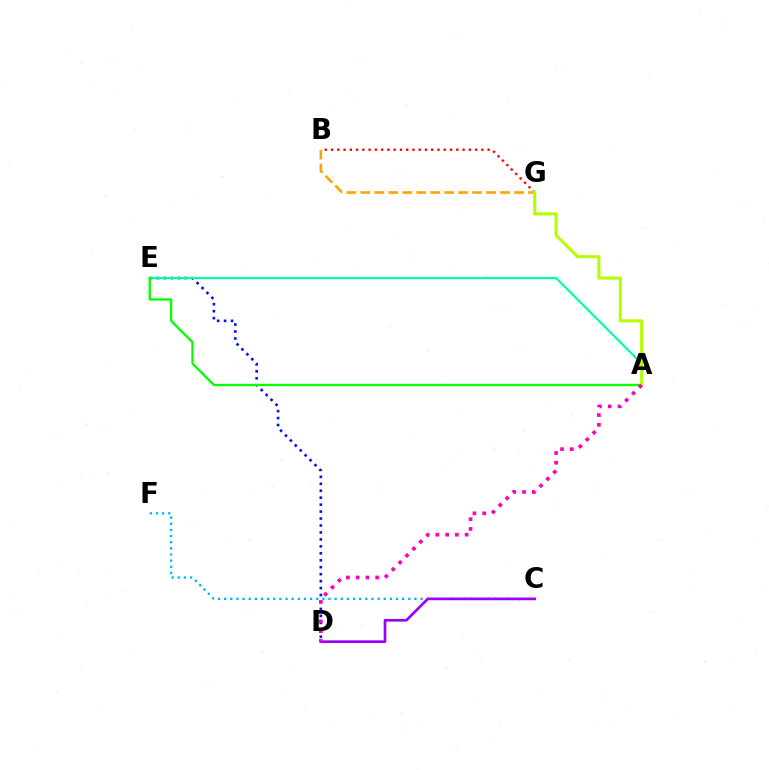{('B', 'G'): [{'color': '#ff0000', 'line_style': 'dotted', 'thickness': 1.7}, {'color': '#ffa500', 'line_style': 'dashed', 'thickness': 1.9}], ('D', 'E'): [{'color': '#0010ff', 'line_style': 'dotted', 'thickness': 1.89}], ('A', 'E'): [{'color': '#00ff9d', 'line_style': 'solid', 'thickness': 1.55}, {'color': '#08ff00', 'line_style': 'solid', 'thickness': 1.67}], ('C', 'F'): [{'color': '#00b5ff', 'line_style': 'dotted', 'thickness': 1.67}], ('A', 'G'): [{'color': '#b3ff00', 'line_style': 'solid', 'thickness': 2.21}], ('C', 'D'): [{'color': '#9b00ff', 'line_style': 'solid', 'thickness': 1.92}], ('A', 'D'): [{'color': '#ff00bd', 'line_style': 'dotted', 'thickness': 2.65}]}